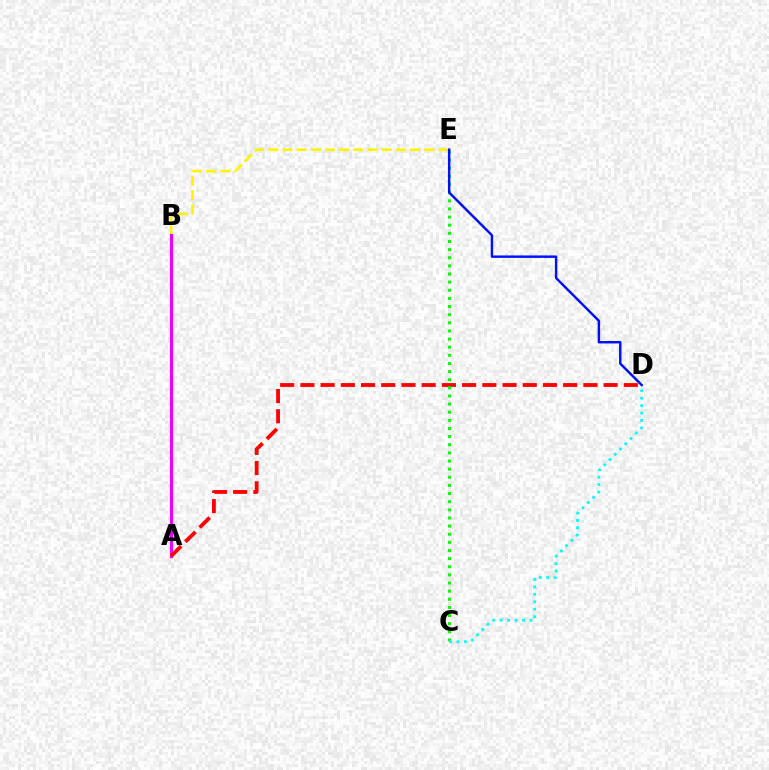{('B', 'E'): [{'color': '#fcf500', 'line_style': 'dashed', 'thickness': 1.93}], ('A', 'B'): [{'color': '#ee00ff', 'line_style': 'solid', 'thickness': 2.27}], ('A', 'D'): [{'color': '#ff0000', 'line_style': 'dashed', 'thickness': 2.75}], ('C', 'E'): [{'color': '#08ff00', 'line_style': 'dotted', 'thickness': 2.21}], ('D', 'E'): [{'color': '#0010ff', 'line_style': 'solid', 'thickness': 1.76}], ('C', 'D'): [{'color': '#00fff6', 'line_style': 'dotted', 'thickness': 2.02}]}